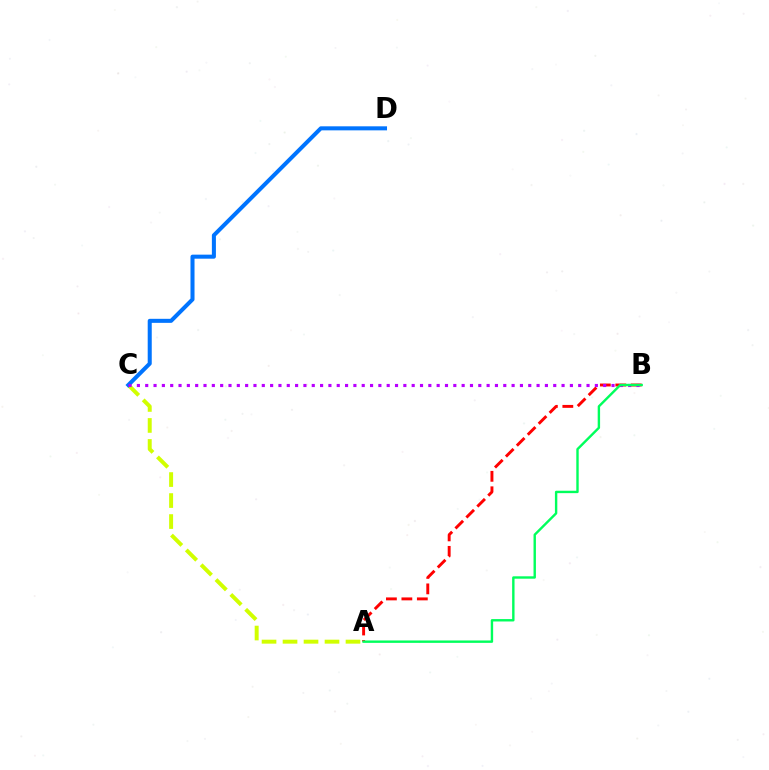{('A', 'C'): [{'color': '#d1ff00', 'line_style': 'dashed', 'thickness': 2.85}], ('C', 'D'): [{'color': '#0074ff', 'line_style': 'solid', 'thickness': 2.91}], ('A', 'B'): [{'color': '#ff0000', 'line_style': 'dashed', 'thickness': 2.1}, {'color': '#00ff5c', 'line_style': 'solid', 'thickness': 1.73}], ('B', 'C'): [{'color': '#b900ff', 'line_style': 'dotted', 'thickness': 2.26}]}